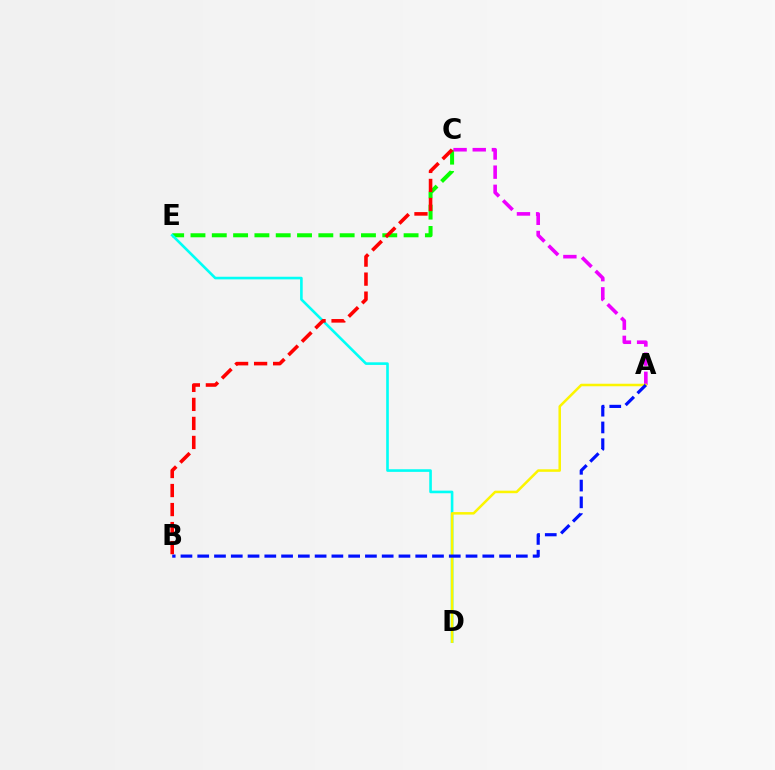{('C', 'E'): [{'color': '#08ff00', 'line_style': 'dashed', 'thickness': 2.9}], ('A', 'C'): [{'color': '#ee00ff', 'line_style': 'dashed', 'thickness': 2.6}], ('D', 'E'): [{'color': '#00fff6', 'line_style': 'solid', 'thickness': 1.88}], ('A', 'D'): [{'color': '#fcf500', 'line_style': 'solid', 'thickness': 1.82}], ('A', 'B'): [{'color': '#0010ff', 'line_style': 'dashed', 'thickness': 2.28}], ('B', 'C'): [{'color': '#ff0000', 'line_style': 'dashed', 'thickness': 2.58}]}